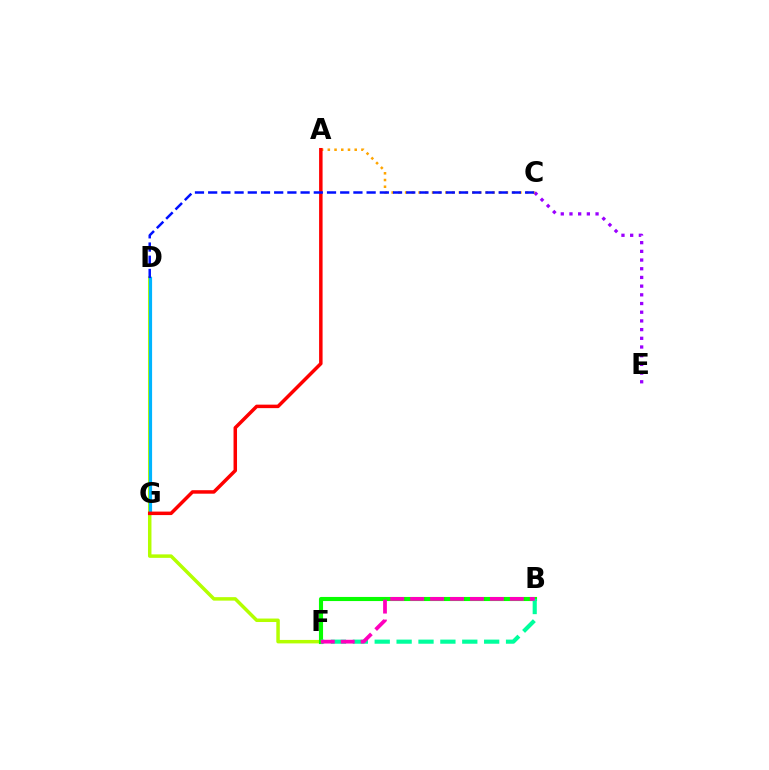{('D', 'F'): [{'color': '#b3ff00', 'line_style': 'solid', 'thickness': 2.5}], ('D', 'G'): [{'color': '#00b5ff', 'line_style': 'solid', 'thickness': 2.29}], ('C', 'E'): [{'color': '#9b00ff', 'line_style': 'dotted', 'thickness': 2.36}], ('A', 'C'): [{'color': '#ffa500', 'line_style': 'dotted', 'thickness': 1.83}], ('B', 'F'): [{'color': '#08ff00', 'line_style': 'solid', 'thickness': 2.96}, {'color': '#00ff9d', 'line_style': 'dashed', 'thickness': 2.97}, {'color': '#ff00bd', 'line_style': 'dashed', 'thickness': 2.71}], ('A', 'G'): [{'color': '#ff0000', 'line_style': 'solid', 'thickness': 2.51}], ('C', 'D'): [{'color': '#0010ff', 'line_style': 'dashed', 'thickness': 1.79}]}